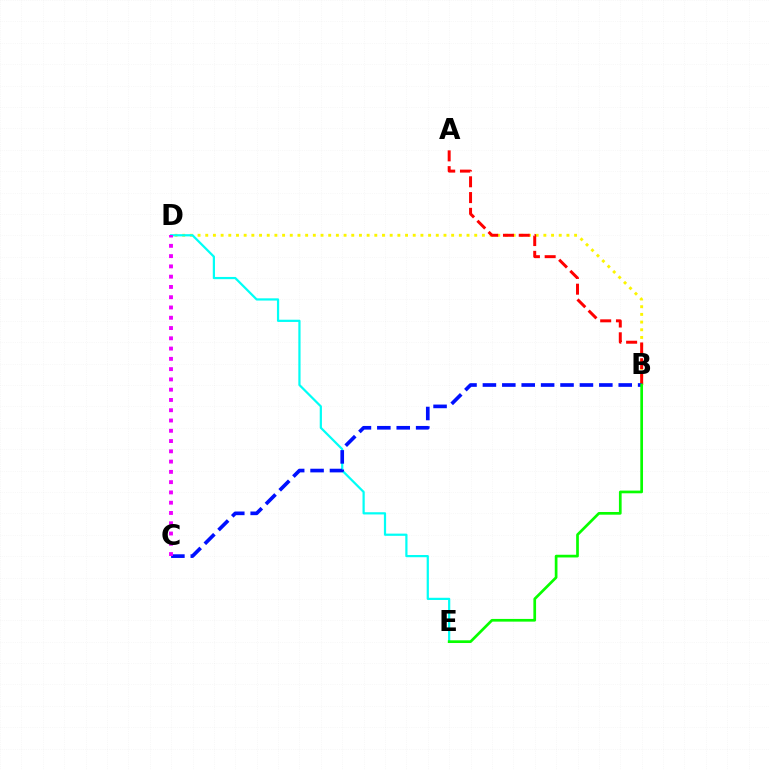{('B', 'D'): [{'color': '#fcf500', 'line_style': 'dotted', 'thickness': 2.09}], ('D', 'E'): [{'color': '#00fff6', 'line_style': 'solid', 'thickness': 1.6}], ('A', 'B'): [{'color': '#ff0000', 'line_style': 'dashed', 'thickness': 2.14}], ('B', 'C'): [{'color': '#0010ff', 'line_style': 'dashed', 'thickness': 2.64}], ('B', 'E'): [{'color': '#08ff00', 'line_style': 'solid', 'thickness': 1.94}], ('C', 'D'): [{'color': '#ee00ff', 'line_style': 'dotted', 'thickness': 2.79}]}